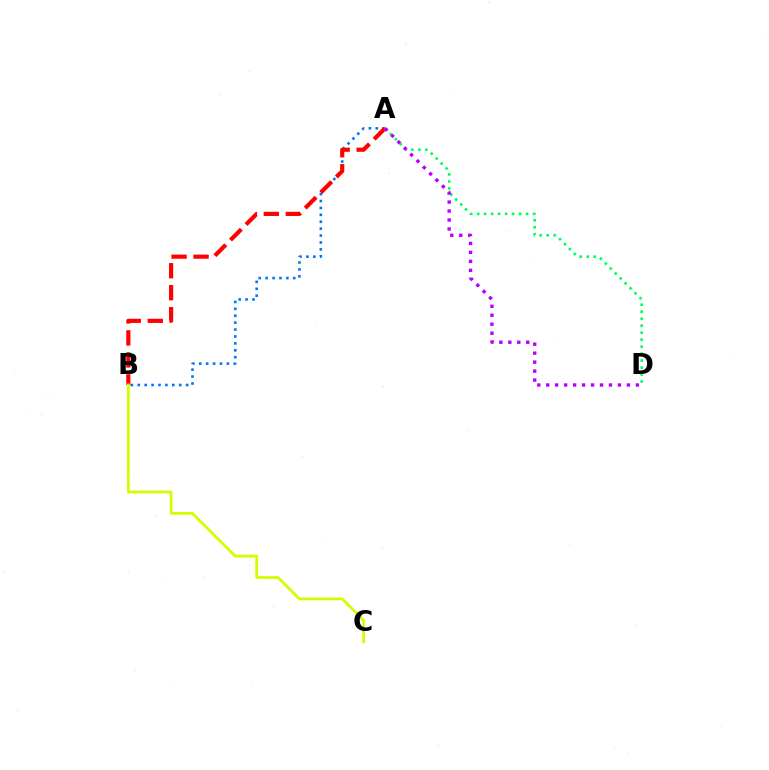{('A', 'B'): [{'color': '#0074ff', 'line_style': 'dotted', 'thickness': 1.88}, {'color': '#ff0000', 'line_style': 'dashed', 'thickness': 2.99}], ('B', 'C'): [{'color': '#d1ff00', 'line_style': 'solid', 'thickness': 2.0}], ('A', 'D'): [{'color': '#00ff5c', 'line_style': 'dotted', 'thickness': 1.9}, {'color': '#b900ff', 'line_style': 'dotted', 'thickness': 2.44}]}